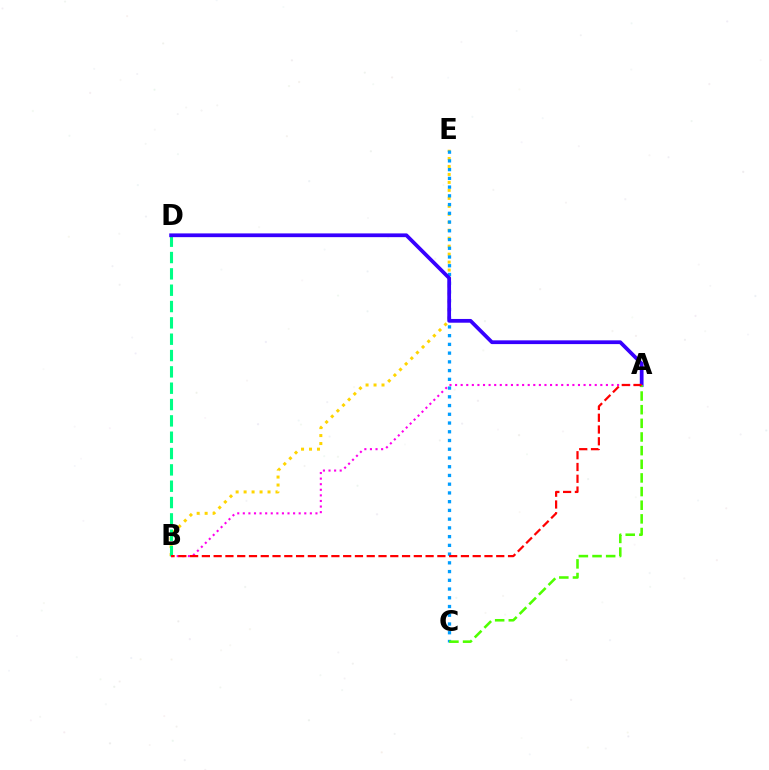{('B', 'E'): [{'color': '#ffd500', 'line_style': 'dotted', 'thickness': 2.17}], ('C', 'E'): [{'color': '#009eff', 'line_style': 'dotted', 'thickness': 2.37}], ('B', 'D'): [{'color': '#00ff86', 'line_style': 'dashed', 'thickness': 2.22}], ('A', 'D'): [{'color': '#3700ff', 'line_style': 'solid', 'thickness': 2.7}], ('A', 'B'): [{'color': '#ff00ed', 'line_style': 'dotted', 'thickness': 1.52}, {'color': '#ff0000', 'line_style': 'dashed', 'thickness': 1.6}], ('A', 'C'): [{'color': '#4fff00', 'line_style': 'dashed', 'thickness': 1.85}]}